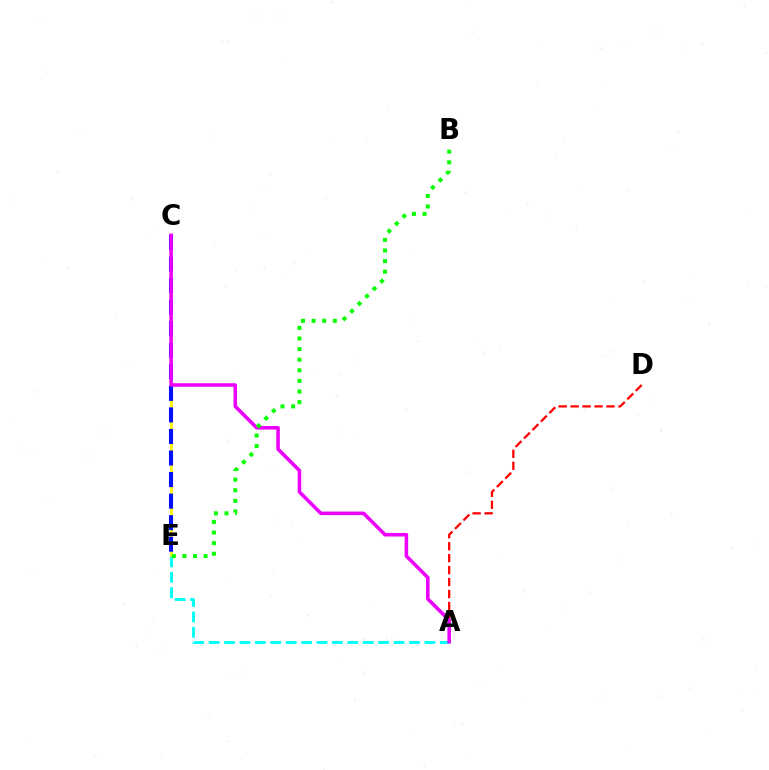{('A', 'D'): [{'color': '#ff0000', 'line_style': 'dashed', 'thickness': 1.62}], ('C', 'E'): [{'color': '#fcf500', 'line_style': 'solid', 'thickness': 1.98}, {'color': '#0010ff', 'line_style': 'dashed', 'thickness': 2.93}], ('A', 'E'): [{'color': '#00fff6', 'line_style': 'dashed', 'thickness': 2.09}], ('A', 'C'): [{'color': '#ee00ff', 'line_style': 'solid', 'thickness': 2.56}], ('B', 'E'): [{'color': '#08ff00', 'line_style': 'dotted', 'thickness': 2.88}]}